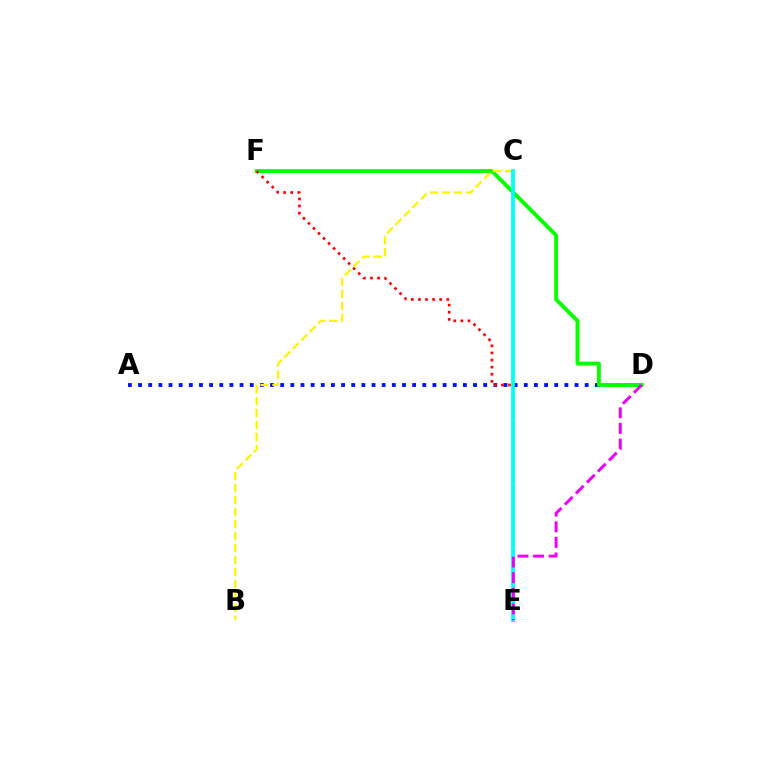{('A', 'D'): [{'color': '#0010ff', 'line_style': 'dotted', 'thickness': 2.76}], ('D', 'F'): [{'color': '#08ff00', 'line_style': 'solid', 'thickness': 2.8}], ('E', 'F'): [{'color': '#ff0000', 'line_style': 'dotted', 'thickness': 1.93}], ('B', 'C'): [{'color': '#fcf500', 'line_style': 'dashed', 'thickness': 1.63}], ('C', 'E'): [{'color': '#00fff6', 'line_style': 'solid', 'thickness': 2.72}], ('D', 'E'): [{'color': '#ee00ff', 'line_style': 'dashed', 'thickness': 2.12}]}